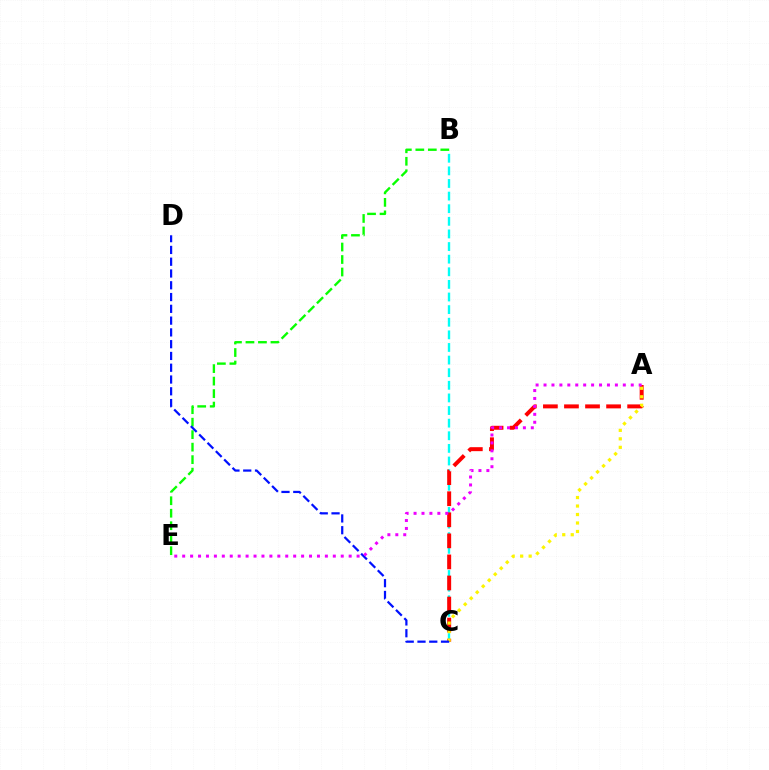{('B', 'C'): [{'color': '#00fff6', 'line_style': 'dashed', 'thickness': 1.71}], ('A', 'C'): [{'color': '#ff0000', 'line_style': 'dashed', 'thickness': 2.86}, {'color': '#fcf500', 'line_style': 'dotted', 'thickness': 2.31}], ('B', 'E'): [{'color': '#08ff00', 'line_style': 'dashed', 'thickness': 1.7}], ('C', 'D'): [{'color': '#0010ff', 'line_style': 'dashed', 'thickness': 1.6}], ('A', 'E'): [{'color': '#ee00ff', 'line_style': 'dotted', 'thickness': 2.15}]}